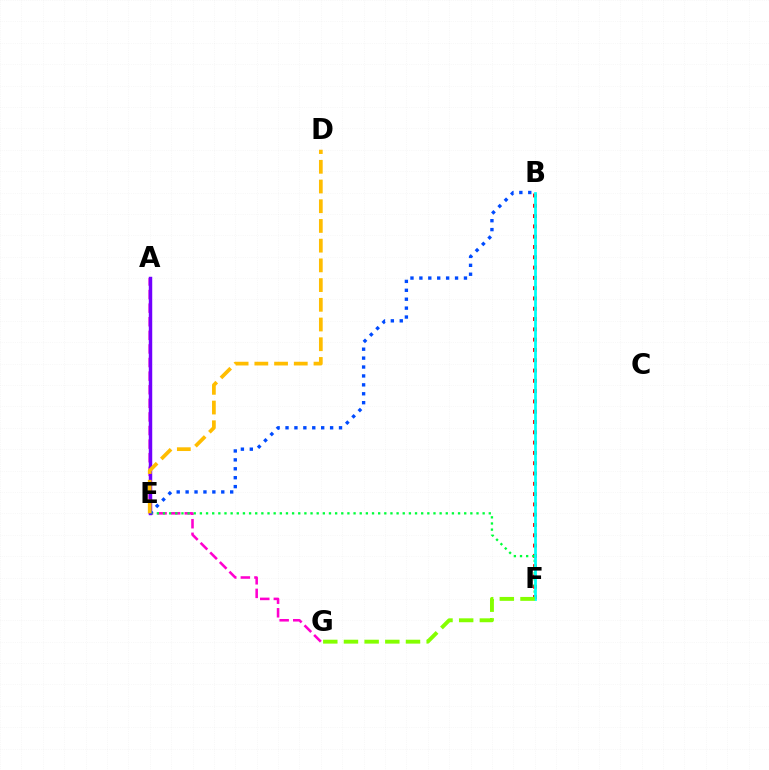{('A', 'G'): [{'color': '#ff00cf', 'line_style': 'dashed', 'thickness': 1.85}], ('B', 'F'): [{'color': '#ff0000', 'line_style': 'dotted', 'thickness': 2.8}, {'color': '#00fff6', 'line_style': 'solid', 'thickness': 1.99}], ('E', 'F'): [{'color': '#00ff39', 'line_style': 'dotted', 'thickness': 1.67}], ('A', 'E'): [{'color': '#7200ff', 'line_style': 'solid', 'thickness': 2.48}], ('B', 'E'): [{'color': '#004bff', 'line_style': 'dotted', 'thickness': 2.42}], ('D', 'E'): [{'color': '#ffbd00', 'line_style': 'dashed', 'thickness': 2.68}], ('F', 'G'): [{'color': '#84ff00', 'line_style': 'dashed', 'thickness': 2.81}]}